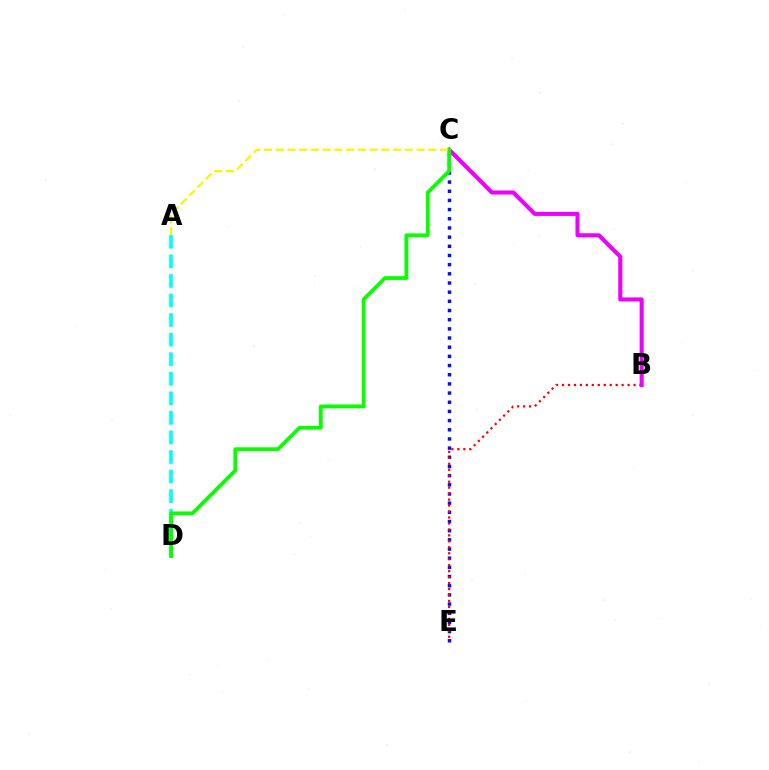{('A', 'D'): [{'color': '#00fff6', 'line_style': 'dashed', 'thickness': 2.66}], ('C', 'E'): [{'color': '#0010ff', 'line_style': 'dotted', 'thickness': 2.49}], ('B', 'E'): [{'color': '#ff0000', 'line_style': 'dotted', 'thickness': 1.62}], ('B', 'C'): [{'color': '#ee00ff', 'line_style': 'solid', 'thickness': 2.93}], ('C', 'D'): [{'color': '#08ff00', 'line_style': 'solid', 'thickness': 2.71}], ('A', 'C'): [{'color': '#fcf500', 'line_style': 'dashed', 'thickness': 1.59}]}